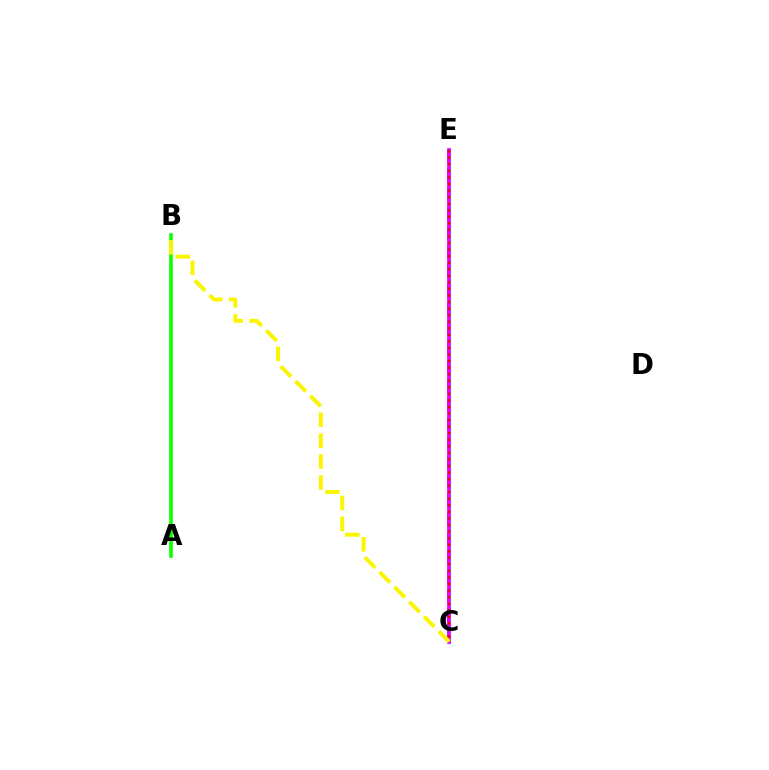{('C', 'E'): [{'color': '#0010ff', 'line_style': 'dashed', 'thickness': 2.6}, {'color': '#00fff6', 'line_style': 'solid', 'thickness': 2.37}, {'color': '#ee00ff', 'line_style': 'solid', 'thickness': 2.65}, {'color': '#ff0000', 'line_style': 'dotted', 'thickness': 1.78}], ('A', 'B'): [{'color': '#08ff00', 'line_style': 'solid', 'thickness': 2.59}], ('B', 'C'): [{'color': '#fcf500', 'line_style': 'dashed', 'thickness': 2.84}]}